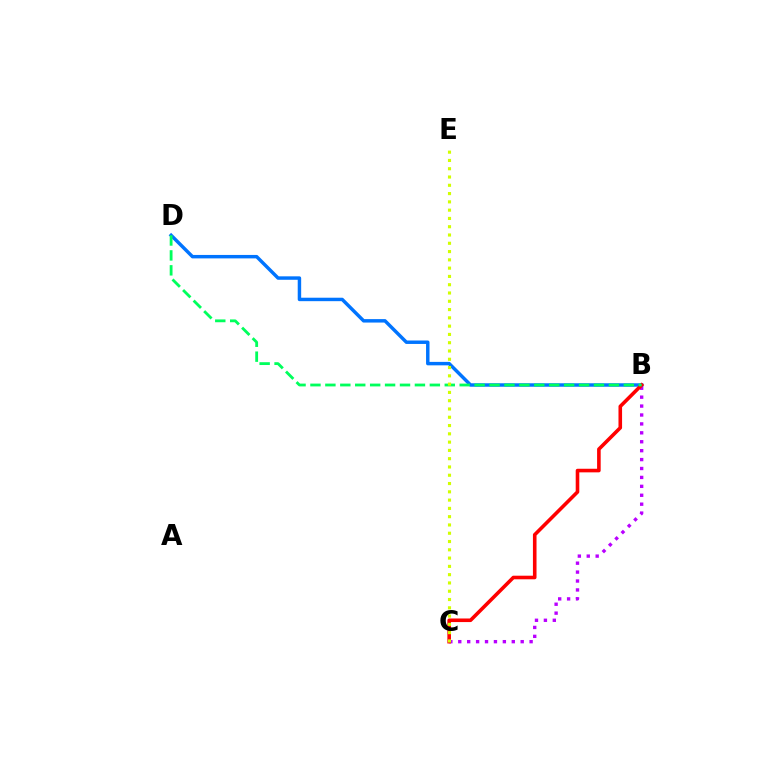{('B', 'D'): [{'color': '#0074ff', 'line_style': 'solid', 'thickness': 2.48}, {'color': '#00ff5c', 'line_style': 'dashed', 'thickness': 2.03}], ('B', 'C'): [{'color': '#b900ff', 'line_style': 'dotted', 'thickness': 2.42}, {'color': '#ff0000', 'line_style': 'solid', 'thickness': 2.59}], ('C', 'E'): [{'color': '#d1ff00', 'line_style': 'dotted', 'thickness': 2.25}]}